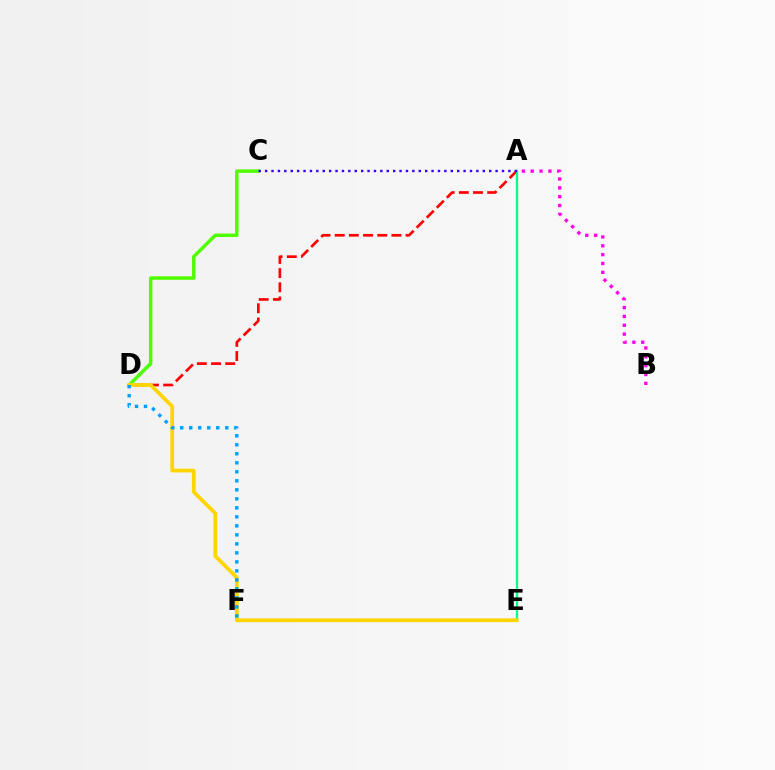{('A', 'B'): [{'color': '#ff00ed', 'line_style': 'dotted', 'thickness': 2.4}], ('A', 'D'): [{'color': '#ff0000', 'line_style': 'dashed', 'thickness': 1.93}], ('C', 'D'): [{'color': '#4fff00', 'line_style': 'solid', 'thickness': 2.5}], ('A', 'E'): [{'color': '#00ff86', 'line_style': 'solid', 'thickness': 1.65}], ('D', 'E'): [{'color': '#ffd500', 'line_style': 'solid', 'thickness': 2.69}], ('D', 'F'): [{'color': '#009eff', 'line_style': 'dotted', 'thickness': 2.45}], ('A', 'C'): [{'color': '#3700ff', 'line_style': 'dotted', 'thickness': 1.74}]}